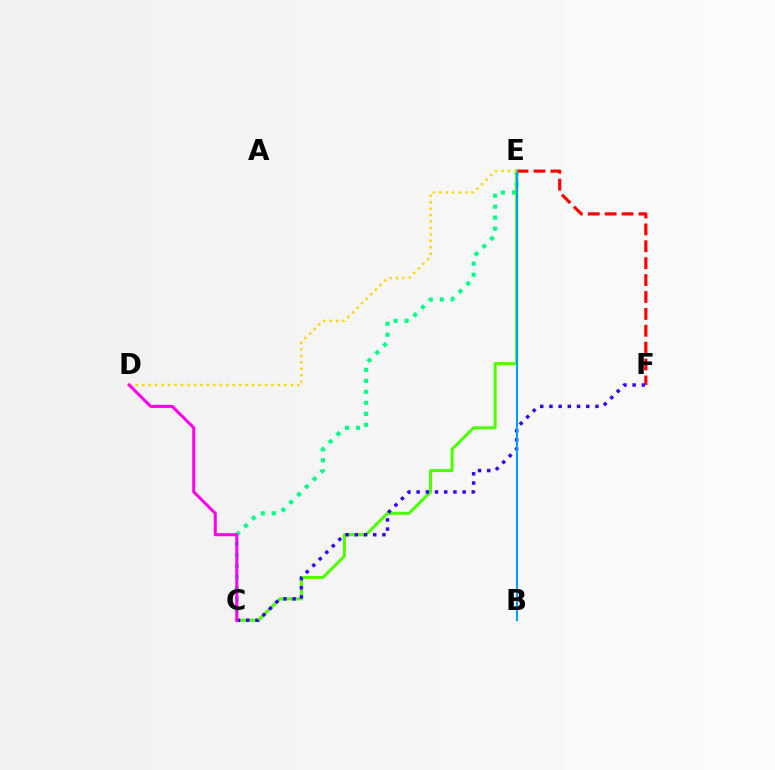{('C', 'E'): [{'color': '#00ff86', 'line_style': 'dotted', 'thickness': 2.99}, {'color': '#4fff00', 'line_style': 'solid', 'thickness': 2.2}], ('E', 'F'): [{'color': '#ff0000', 'line_style': 'dashed', 'thickness': 2.3}], ('C', 'F'): [{'color': '#3700ff', 'line_style': 'dotted', 'thickness': 2.5}], ('B', 'E'): [{'color': '#009eff', 'line_style': 'solid', 'thickness': 1.51}], ('D', 'E'): [{'color': '#ffd500', 'line_style': 'dotted', 'thickness': 1.76}], ('C', 'D'): [{'color': '#ff00ed', 'line_style': 'solid', 'thickness': 2.2}]}